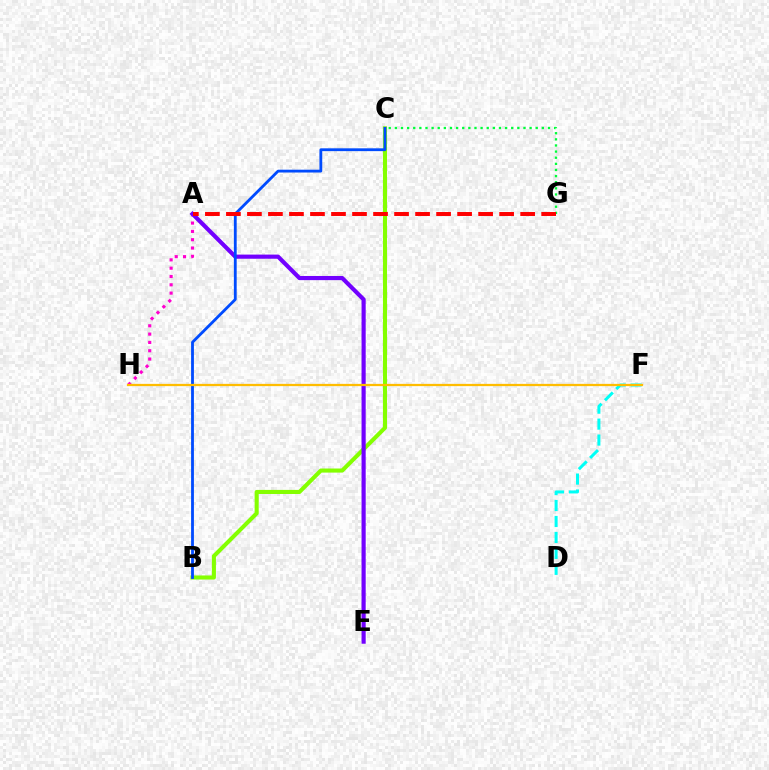{('D', 'F'): [{'color': '#00fff6', 'line_style': 'dashed', 'thickness': 2.17}], ('B', 'C'): [{'color': '#84ff00', 'line_style': 'solid', 'thickness': 2.94}, {'color': '#004bff', 'line_style': 'solid', 'thickness': 2.03}], ('A', 'H'): [{'color': '#ff00cf', 'line_style': 'dotted', 'thickness': 2.26}], ('A', 'E'): [{'color': '#7200ff', 'line_style': 'solid', 'thickness': 2.99}], ('C', 'G'): [{'color': '#00ff39', 'line_style': 'dotted', 'thickness': 1.66}], ('F', 'H'): [{'color': '#ffbd00', 'line_style': 'solid', 'thickness': 1.63}], ('A', 'G'): [{'color': '#ff0000', 'line_style': 'dashed', 'thickness': 2.86}]}